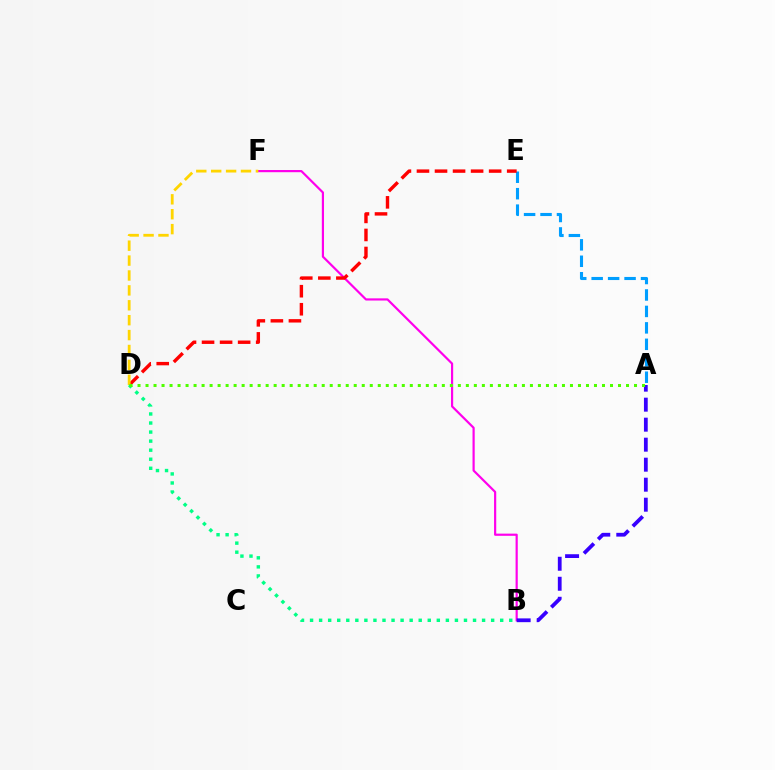{('A', 'E'): [{'color': '#009eff', 'line_style': 'dashed', 'thickness': 2.23}], ('B', 'F'): [{'color': '#ff00ed', 'line_style': 'solid', 'thickness': 1.57}], ('D', 'E'): [{'color': '#ff0000', 'line_style': 'dashed', 'thickness': 2.45}], ('A', 'B'): [{'color': '#3700ff', 'line_style': 'dashed', 'thickness': 2.72}], ('D', 'F'): [{'color': '#ffd500', 'line_style': 'dashed', 'thickness': 2.02}], ('B', 'D'): [{'color': '#00ff86', 'line_style': 'dotted', 'thickness': 2.46}], ('A', 'D'): [{'color': '#4fff00', 'line_style': 'dotted', 'thickness': 2.18}]}